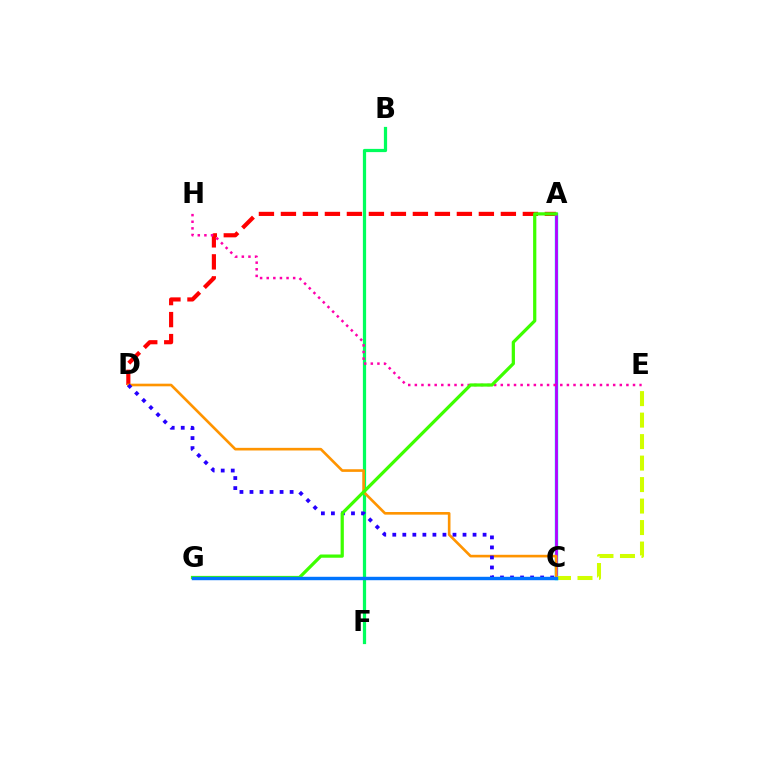{('A', 'D'): [{'color': '#ff0000', 'line_style': 'dashed', 'thickness': 2.99}], ('B', 'F'): [{'color': '#00ff5c', 'line_style': 'solid', 'thickness': 2.32}], ('A', 'C'): [{'color': '#00fff6', 'line_style': 'solid', 'thickness': 2.5}, {'color': '#b900ff', 'line_style': 'solid', 'thickness': 2.01}], ('C', 'E'): [{'color': '#d1ff00', 'line_style': 'dashed', 'thickness': 2.92}], ('E', 'H'): [{'color': '#ff00ac', 'line_style': 'dotted', 'thickness': 1.8}], ('C', 'D'): [{'color': '#ff9400', 'line_style': 'solid', 'thickness': 1.9}, {'color': '#2500ff', 'line_style': 'dotted', 'thickness': 2.73}], ('A', 'G'): [{'color': '#3dff00', 'line_style': 'solid', 'thickness': 2.33}], ('C', 'G'): [{'color': '#0074ff', 'line_style': 'solid', 'thickness': 2.46}]}